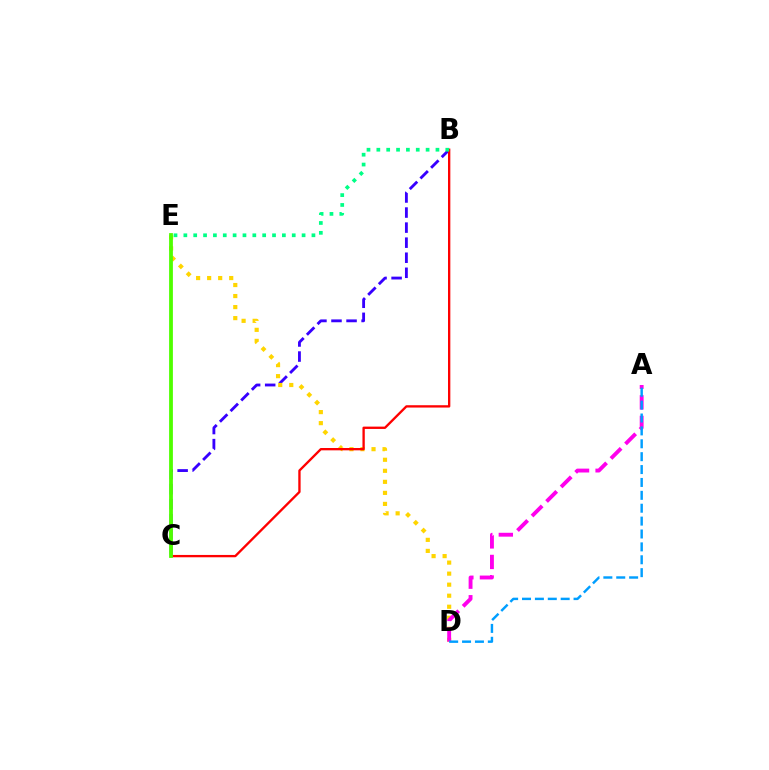{('B', 'C'): [{'color': '#3700ff', 'line_style': 'dashed', 'thickness': 2.05}, {'color': '#ff0000', 'line_style': 'solid', 'thickness': 1.68}], ('D', 'E'): [{'color': '#ffd500', 'line_style': 'dotted', 'thickness': 3.0}], ('A', 'D'): [{'color': '#ff00ed', 'line_style': 'dashed', 'thickness': 2.79}, {'color': '#009eff', 'line_style': 'dashed', 'thickness': 1.75}], ('C', 'E'): [{'color': '#4fff00', 'line_style': 'solid', 'thickness': 2.73}], ('B', 'E'): [{'color': '#00ff86', 'line_style': 'dotted', 'thickness': 2.68}]}